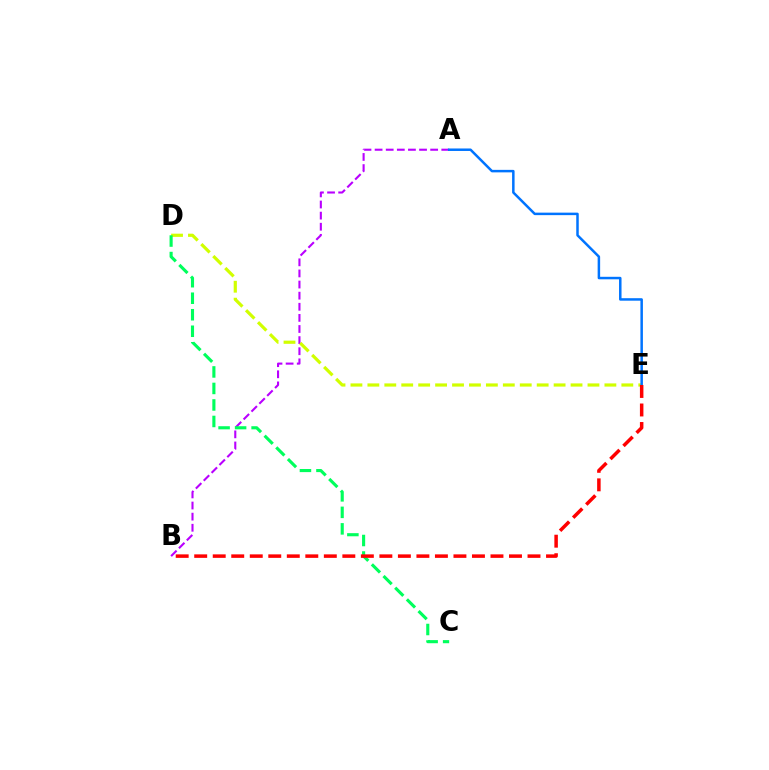{('A', 'B'): [{'color': '#b900ff', 'line_style': 'dashed', 'thickness': 1.51}], ('D', 'E'): [{'color': '#d1ff00', 'line_style': 'dashed', 'thickness': 2.3}], ('A', 'E'): [{'color': '#0074ff', 'line_style': 'solid', 'thickness': 1.8}], ('C', 'D'): [{'color': '#00ff5c', 'line_style': 'dashed', 'thickness': 2.24}], ('B', 'E'): [{'color': '#ff0000', 'line_style': 'dashed', 'thickness': 2.52}]}